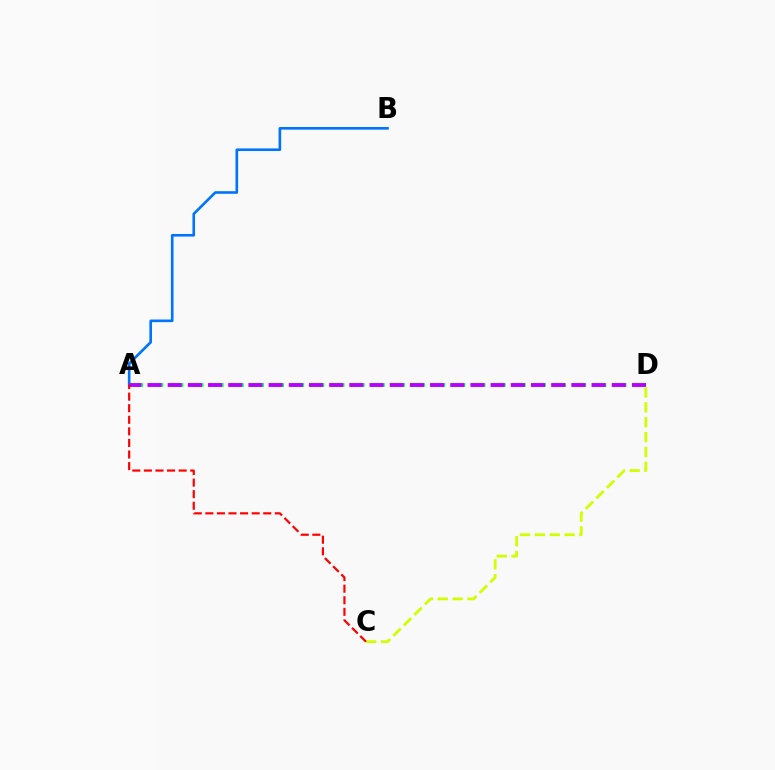{('A', 'B'): [{'color': '#0074ff', 'line_style': 'solid', 'thickness': 1.89}], ('C', 'D'): [{'color': '#d1ff00', 'line_style': 'dashed', 'thickness': 2.02}], ('A', 'D'): [{'color': '#00ff5c', 'line_style': 'dashed', 'thickness': 2.74}, {'color': '#b900ff', 'line_style': 'dashed', 'thickness': 2.74}], ('A', 'C'): [{'color': '#ff0000', 'line_style': 'dashed', 'thickness': 1.57}]}